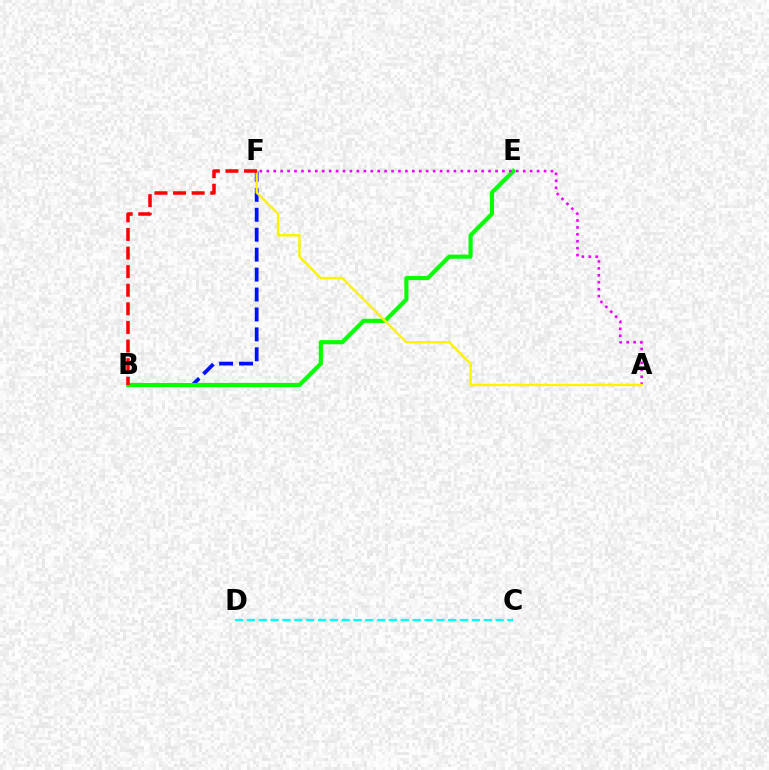{('B', 'F'): [{'color': '#0010ff', 'line_style': 'dashed', 'thickness': 2.71}, {'color': '#ff0000', 'line_style': 'dashed', 'thickness': 2.53}], ('B', 'E'): [{'color': '#08ff00', 'line_style': 'solid', 'thickness': 2.98}], ('C', 'D'): [{'color': '#00fff6', 'line_style': 'dashed', 'thickness': 1.61}], ('A', 'F'): [{'color': '#ee00ff', 'line_style': 'dotted', 'thickness': 1.88}, {'color': '#fcf500', 'line_style': 'solid', 'thickness': 1.75}]}